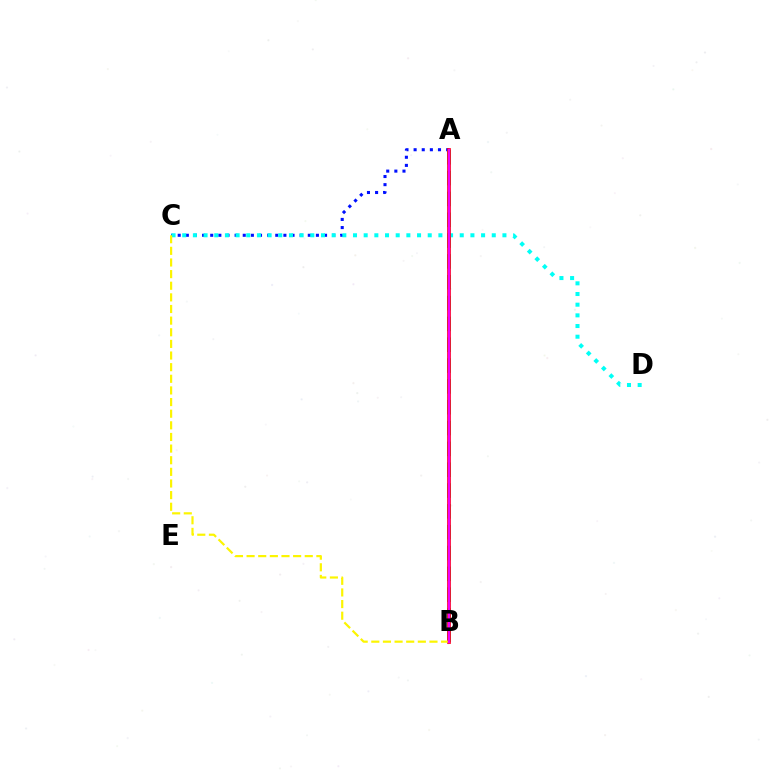{('A', 'C'): [{'color': '#0010ff', 'line_style': 'dotted', 'thickness': 2.21}], ('A', 'B'): [{'color': '#08ff00', 'line_style': 'dashed', 'thickness': 2.83}, {'color': '#ff0000', 'line_style': 'solid', 'thickness': 2.66}, {'color': '#ee00ff', 'line_style': 'solid', 'thickness': 1.73}], ('C', 'D'): [{'color': '#00fff6', 'line_style': 'dotted', 'thickness': 2.9}], ('B', 'C'): [{'color': '#fcf500', 'line_style': 'dashed', 'thickness': 1.58}]}